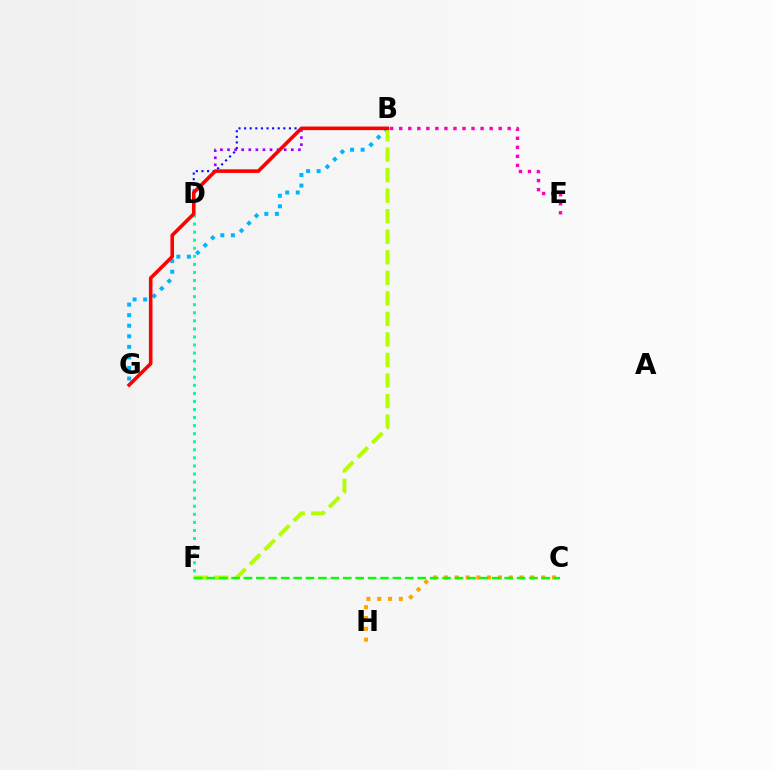{('B', 'D'): [{'color': '#0010ff', 'line_style': 'dotted', 'thickness': 1.52}, {'color': '#9b00ff', 'line_style': 'dotted', 'thickness': 1.93}], ('B', 'E'): [{'color': '#ff00bd', 'line_style': 'dotted', 'thickness': 2.46}], ('B', 'G'): [{'color': '#00b5ff', 'line_style': 'dotted', 'thickness': 2.87}, {'color': '#ff0000', 'line_style': 'solid', 'thickness': 2.58}], ('C', 'H'): [{'color': '#ffa500', 'line_style': 'dotted', 'thickness': 2.93}], ('B', 'F'): [{'color': '#b3ff00', 'line_style': 'dashed', 'thickness': 2.79}], ('C', 'F'): [{'color': '#08ff00', 'line_style': 'dashed', 'thickness': 1.69}], ('D', 'F'): [{'color': '#00ff9d', 'line_style': 'dotted', 'thickness': 2.19}]}